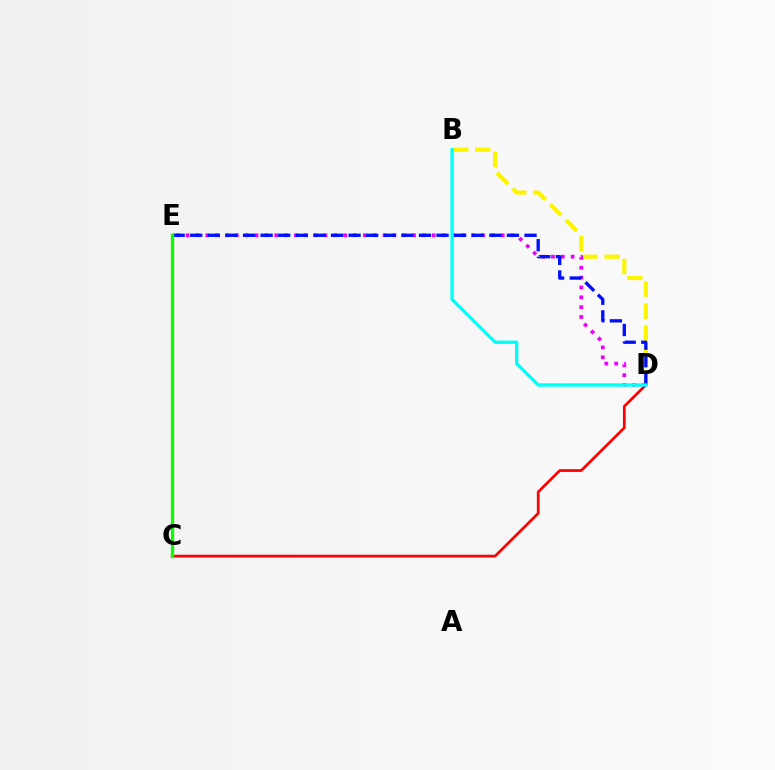{('C', 'D'): [{'color': '#ff0000', 'line_style': 'solid', 'thickness': 1.96}], ('B', 'D'): [{'color': '#fcf500', 'line_style': 'dashed', 'thickness': 3.0}, {'color': '#00fff6', 'line_style': 'solid', 'thickness': 2.4}], ('D', 'E'): [{'color': '#ee00ff', 'line_style': 'dotted', 'thickness': 2.68}, {'color': '#0010ff', 'line_style': 'dashed', 'thickness': 2.39}], ('C', 'E'): [{'color': '#08ff00', 'line_style': 'solid', 'thickness': 2.35}]}